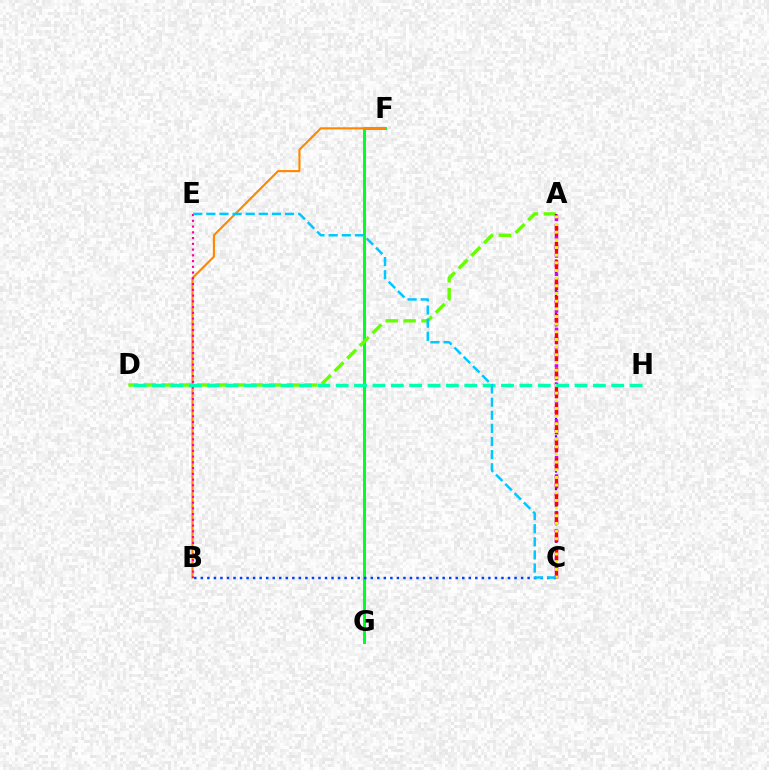{('F', 'G'): [{'color': '#00ff27', 'line_style': 'solid', 'thickness': 2.15}], ('B', 'F'): [{'color': '#ff8800', 'line_style': 'solid', 'thickness': 1.54}], ('A', 'D'): [{'color': '#66ff00', 'line_style': 'dashed', 'thickness': 2.43}], ('A', 'C'): [{'color': '#4f00ff', 'line_style': 'dotted', 'thickness': 1.59}, {'color': '#d600ff', 'line_style': 'dotted', 'thickness': 2.49}, {'color': '#ff0000', 'line_style': 'dashed', 'thickness': 2.45}, {'color': '#eeff00', 'line_style': 'dotted', 'thickness': 2.08}], ('B', 'C'): [{'color': '#003fff', 'line_style': 'dotted', 'thickness': 1.78}], ('B', 'E'): [{'color': '#ff00a0', 'line_style': 'dotted', 'thickness': 1.56}], ('D', 'H'): [{'color': '#00ffaf', 'line_style': 'dashed', 'thickness': 2.5}], ('C', 'E'): [{'color': '#00c7ff', 'line_style': 'dashed', 'thickness': 1.78}]}